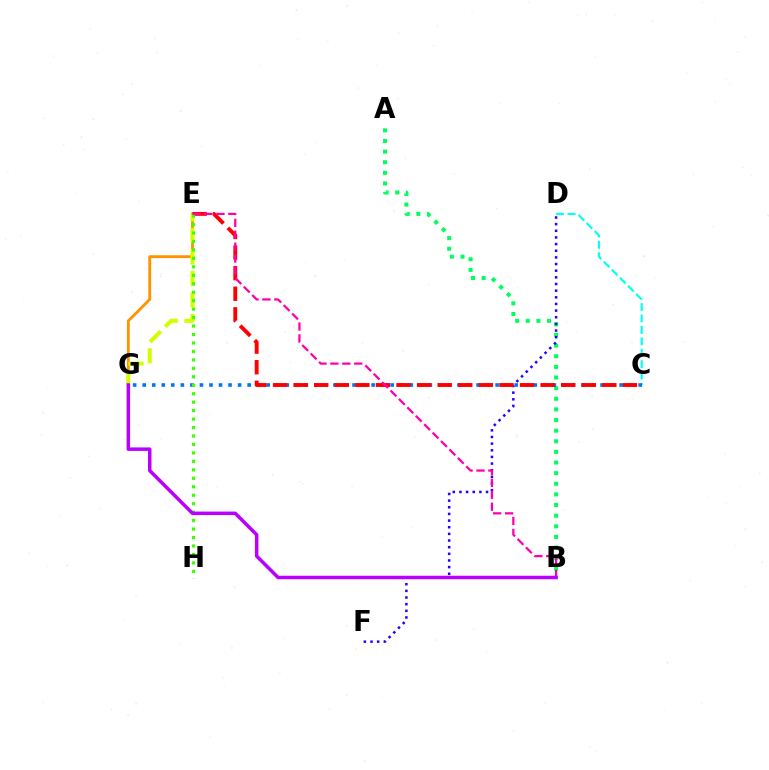{('C', 'D'): [{'color': '#00fff6', 'line_style': 'dashed', 'thickness': 1.55}], ('A', 'B'): [{'color': '#00ff5c', 'line_style': 'dotted', 'thickness': 2.89}], ('D', 'F'): [{'color': '#2500ff', 'line_style': 'dotted', 'thickness': 1.81}], ('E', 'G'): [{'color': '#ff9400', 'line_style': 'solid', 'thickness': 2.05}, {'color': '#d1ff00', 'line_style': 'dashed', 'thickness': 2.92}], ('C', 'G'): [{'color': '#0074ff', 'line_style': 'dotted', 'thickness': 2.59}], ('C', 'E'): [{'color': '#ff0000', 'line_style': 'dashed', 'thickness': 2.8}], ('E', 'H'): [{'color': '#3dff00', 'line_style': 'dotted', 'thickness': 2.3}], ('B', 'E'): [{'color': '#ff00ac', 'line_style': 'dashed', 'thickness': 1.62}], ('B', 'G'): [{'color': '#b900ff', 'line_style': 'solid', 'thickness': 2.52}]}